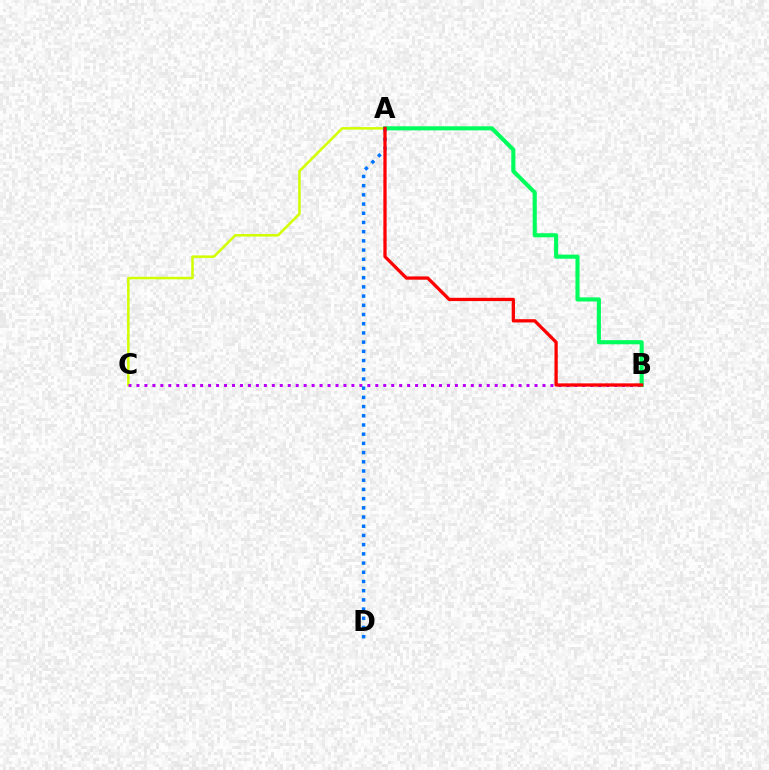{('A', 'C'): [{'color': '#d1ff00', 'line_style': 'solid', 'thickness': 1.81}], ('B', 'C'): [{'color': '#b900ff', 'line_style': 'dotted', 'thickness': 2.16}], ('A', 'B'): [{'color': '#00ff5c', 'line_style': 'solid', 'thickness': 2.95}, {'color': '#ff0000', 'line_style': 'solid', 'thickness': 2.36}], ('A', 'D'): [{'color': '#0074ff', 'line_style': 'dotted', 'thickness': 2.5}]}